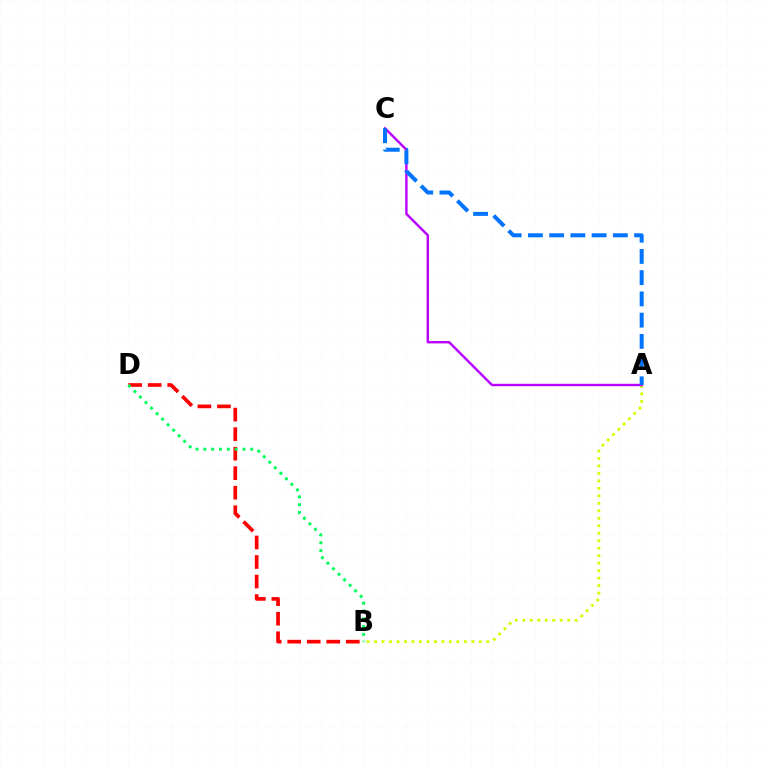{('A', 'B'): [{'color': '#d1ff00', 'line_style': 'dotted', 'thickness': 2.03}], ('A', 'C'): [{'color': '#b900ff', 'line_style': 'solid', 'thickness': 1.73}, {'color': '#0074ff', 'line_style': 'dashed', 'thickness': 2.88}], ('B', 'D'): [{'color': '#ff0000', 'line_style': 'dashed', 'thickness': 2.65}, {'color': '#00ff5c', 'line_style': 'dotted', 'thickness': 2.12}]}